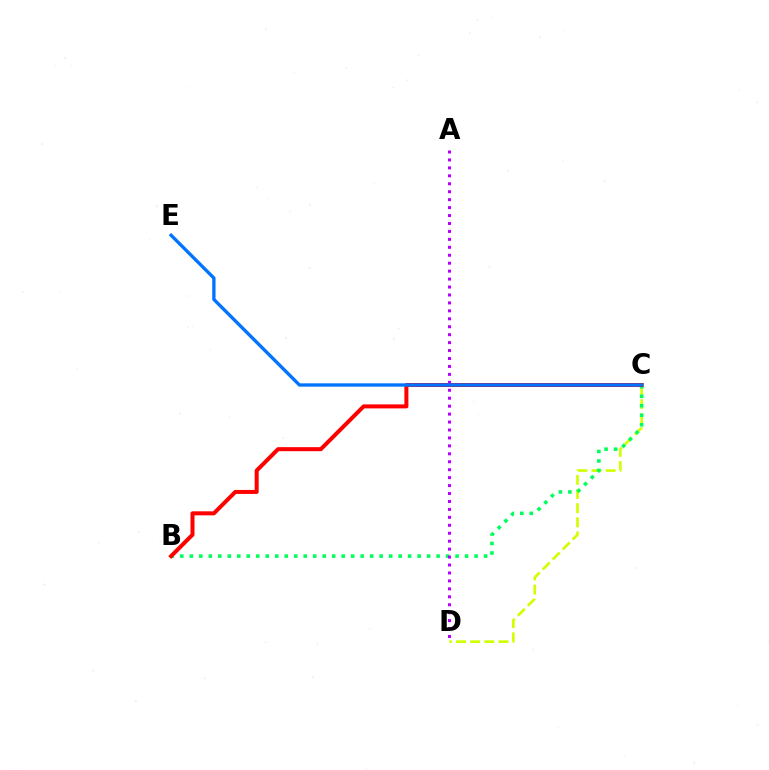{('C', 'D'): [{'color': '#d1ff00', 'line_style': 'dashed', 'thickness': 1.92}], ('B', 'C'): [{'color': '#00ff5c', 'line_style': 'dotted', 'thickness': 2.58}, {'color': '#ff0000', 'line_style': 'solid', 'thickness': 2.89}], ('A', 'D'): [{'color': '#b900ff', 'line_style': 'dotted', 'thickness': 2.16}], ('C', 'E'): [{'color': '#0074ff', 'line_style': 'solid', 'thickness': 2.39}]}